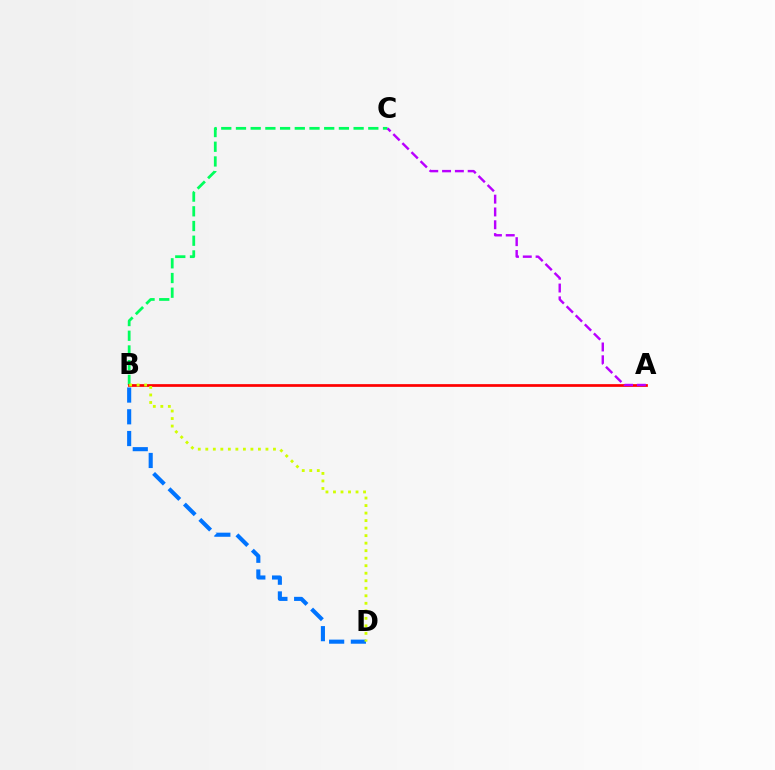{('B', 'C'): [{'color': '#00ff5c', 'line_style': 'dashed', 'thickness': 2.0}], ('B', 'D'): [{'color': '#0074ff', 'line_style': 'dashed', 'thickness': 2.95}, {'color': '#d1ff00', 'line_style': 'dotted', 'thickness': 2.04}], ('A', 'B'): [{'color': '#ff0000', 'line_style': 'solid', 'thickness': 1.95}], ('A', 'C'): [{'color': '#b900ff', 'line_style': 'dashed', 'thickness': 1.74}]}